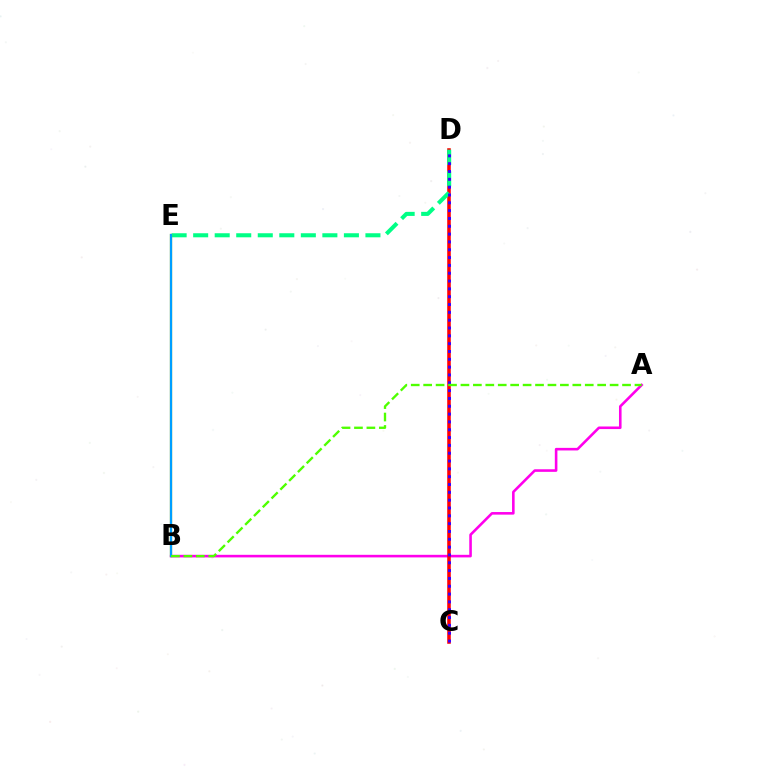{('A', 'B'): [{'color': '#ff00ed', 'line_style': 'solid', 'thickness': 1.86}, {'color': '#4fff00', 'line_style': 'dashed', 'thickness': 1.69}], ('C', 'D'): [{'color': '#ff0000', 'line_style': 'solid', 'thickness': 2.56}, {'color': '#3700ff', 'line_style': 'dotted', 'thickness': 2.13}], ('D', 'E'): [{'color': '#00ff86', 'line_style': 'dashed', 'thickness': 2.93}], ('B', 'E'): [{'color': '#ffd500', 'line_style': 'solid', 'thickness': 1.65}, {'color': '#009eff', 'line_style': 'solid', 'thickness': 1.65}]}